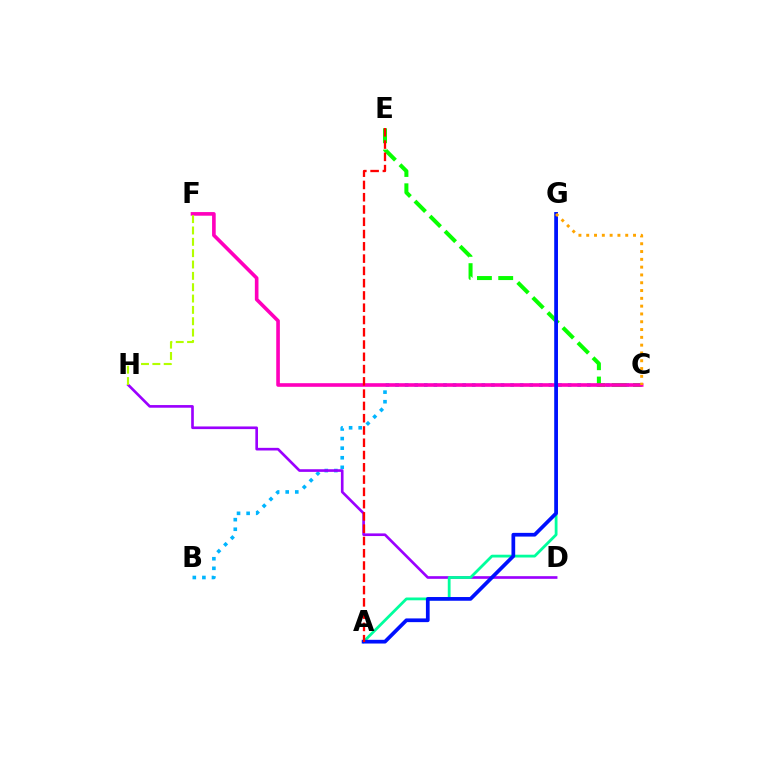{('B', 'C'): [{'color': '#00b5ff', 'line_style': 'dotted', 'thickness': 2.6}], ('C', 'E'): [{'color': '#08ff00', 'line_style': 'dashed', 'thickness': 2.89}], ('C', 'F'): [{'color': '#ff00bd', 'line_style': 'solid', 'thickness': 2.61}], ('D', 'H'): [{'color': '#9b00ff', 'line_style': 'solid', 'thickness': 1.91}], ('A', 'G'): [{'color': '#00ff9d', 'line_style': 'solid', 'thickness': 2.01}, {'color': '#0010ff', 'line_style': 'solid', 'thickness': 2.68}], ('C', 'G'): [{'color': '#ffa500', 'line_style': 'dotted', 'thickness': 2.12}], ('F', 'H'): [{'color': '#b3ff00', 'line_style': 'dashed', 'thickness': 1.54}], ('A', 'E'): [{'color': '#ff0000', 'line_style': 'dashed', 'thickness': 1.67}]}